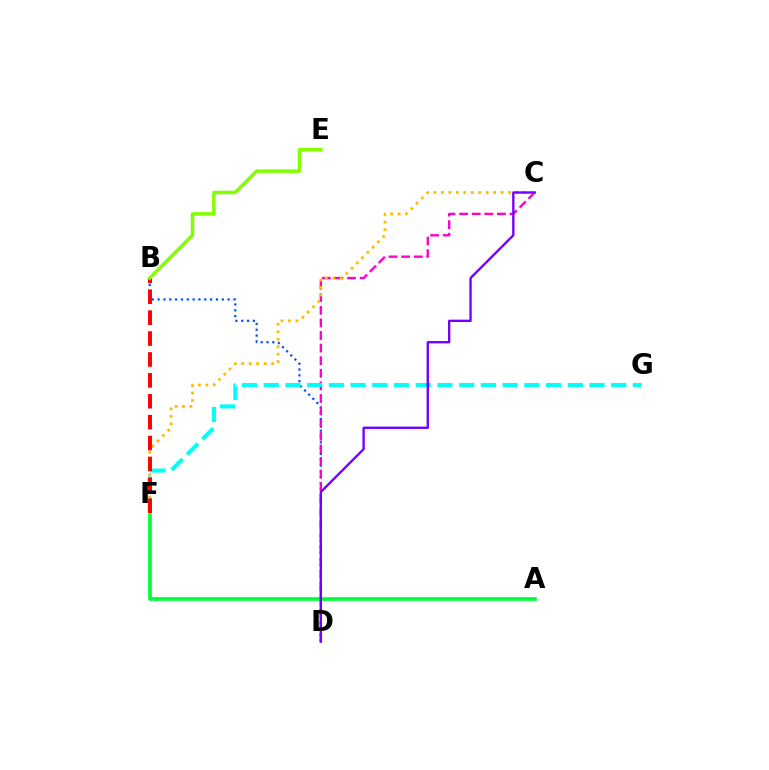{('B', 'D'): [{'color': '#004bff', 'line_style': 'dotted', 'thickness': 1.59}], ('C', 'D'): [{'color': '#ff00cf', 'line_style': 'dashed', 'thickness': 1.71}, {'color': '#7200ff', 'line_style': 'solid', 'thickness': 1.7}], ('A', 'F'): [{'color': '#00ff39', 'line_style': 'solid', 'thickness': 2.66}], ('C', 'F'): [{'color': '#ffbd00', 'line_style': 'dotted', 'thickness': 2.03}], ('F', 'G'): [{'color': '#00fff6', 'line_style': 'dashed', 'thickness': 2.95}], ('B', 'F'): [{'color': '#ff0000', 'line_style': 'dashed', 'thickness': 2.84}], ('B', 'E'): [{'color': '#84ff00', 'line_style': 'solid', 'thickness': 2.53}]}